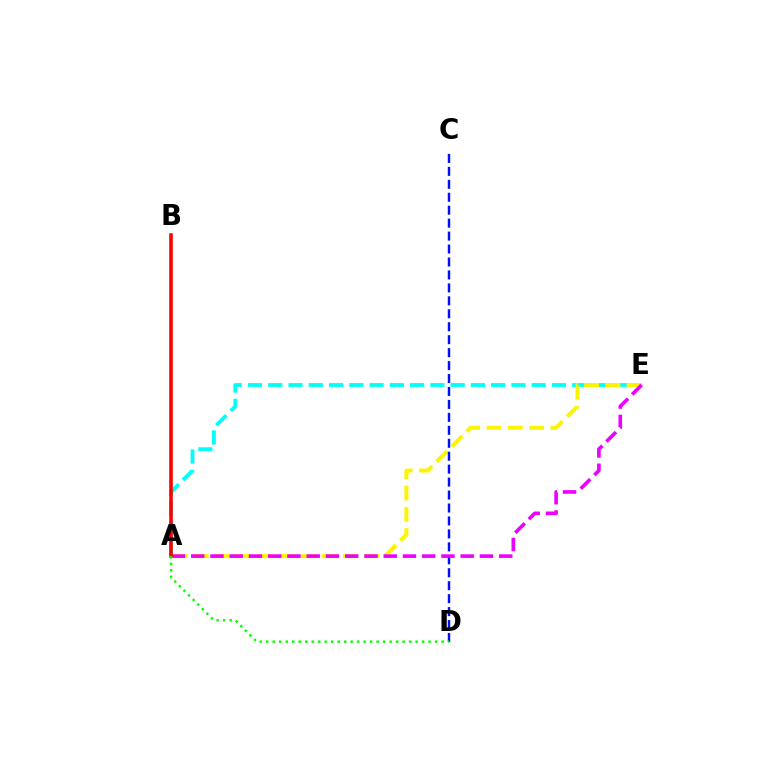{('A', 'E'): [{'color': '#00fff6', 'line_style': 'dashed', 'thickness': 2.75}, {'color': '#fcf500', 'line_style': 'dashed', 'thickness': 2.89}, {'color': '#ee00ff', 'line_style': 'dashed', 'thickness': 2.61}], ('C', 'D'): [{'color': '#0010ff', 'line_style': 'dashed', 'thickness': 1.76}], ('A', 'B'): [{'color': '#ff0000', 'line_style': 'solid', 'thickness': 2.57}], ('A', 'D'): [{'color': '#08ff00', 'line_style': 'dotted', 'thickness': 1.76}]}